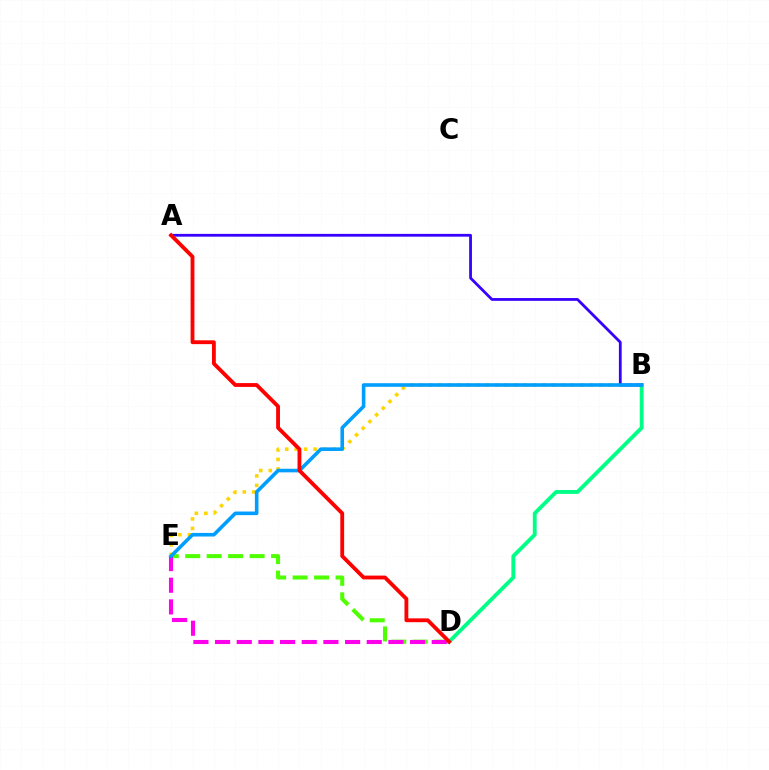{('D', 'E'): [{'color': '#4fff00', 'line_style': 'dashed', 'thickness': 2.92}, {'color': '#ff00ed', 'line_style': 'dashed', 'thickness': 2.94}], ('B', 'D'): [{'color': '#00ff86', 'line_style': 'solid', 'thickness': 2.77}], ('B', 'E'): [{'color': '#ffd500', 'line_style': 'dotted', 'thickness': 2.57}, {'color': '#009eff', 'line_style': 'solid', 'thickness': 2.59}], ('A', 'B'): [{'color': '#3700ff', 'line_style': 'solid', 'thickness': 2.0}], ('A', 'D'): [{'color': '#ff0000', 'line_style': 'solid', 'thickness': 2.75}]}